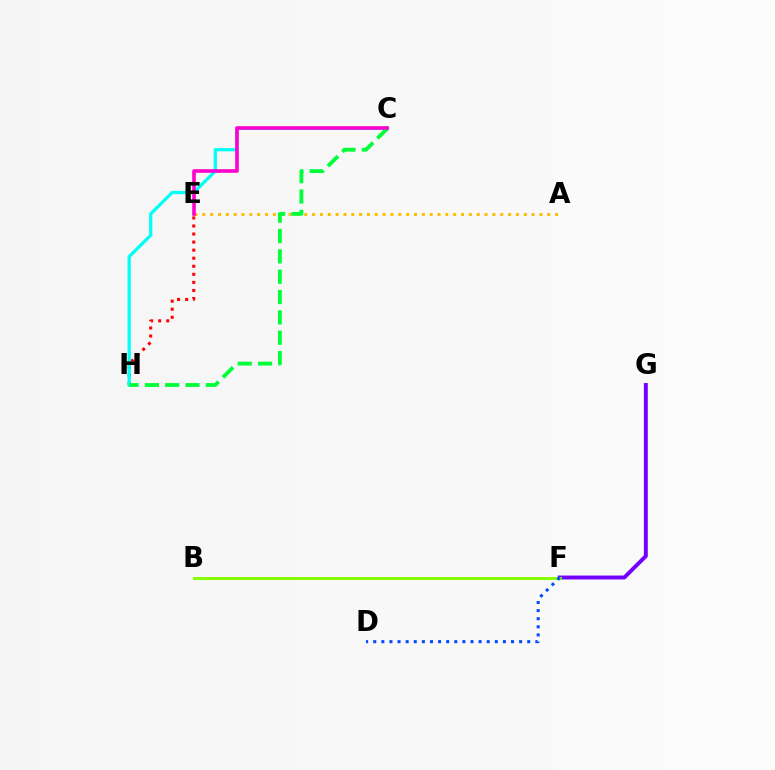{('F', 'G'): [{'color': '#7200ff', 'line_style': 'solid', 'thickness': 2.82}], ('E', 'H'): [{'color': '#ff0000', 'line_style': 'dotted', 'thickness': 2.19}], ('A', 'E'): [{'color': '#ffbd00', 'line_style': 'dotted', 'thickness': 2.13}], ('C', 'H'): [{'color': '#00fff6', 'line_style': 'solid', 'thickness': 2.34}, {'color': '#00ff39', 'line_style': 'dashed', 'thickness': 2.76}], ('B', 'F'): [{'color': '#84ff00', 'line_style': 'solid', 'thickness': 2.08}], ('D', 'F'): [{'color': '#004bff', 'line_style': 'dotted', 'thickness': 2.2}], ('C', 'E'): [{'color': '#ff00cf', 'line_style': 'solid', 'thickness': 2.59}]}